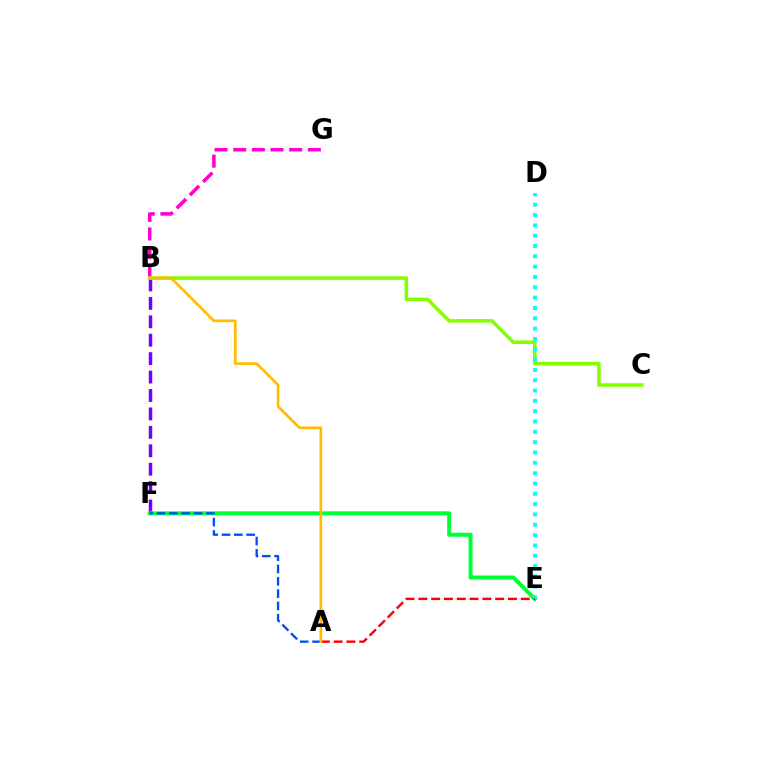{('B', 'G'): [{'color': '#ff00cf', 'line_style': 'dashed', 'thickness': 2.53}], ('B', 'F'): [{'color': '#7200ff', 'line_style': 'dashed', 'thickness': 2.5}], ('B', 'C'): [{'color': '#84ff00', 'line_style': 'solid', 'thickness': 2.55}], ('E', 'F'): [{'color': '#00ff39', 'line_style': 'solid', 'thickness': 2.88}], ('D', 'E'): [{'color': '#00fff6', 'line_style': 'dotted', 'thickness': 2.81}], ('A', 'F'): [{'color': '#004bff', 'line_style': 'dashed', 'thickness': 1.68}], ('A', 'E'): [{'color': '#ff0000', 'line_style': 'dashed', 'thickness': 1.74}], ('A', 'B'): [{'color': '#ffbd00', 'line_style': 'solid', 'thickness': 1.94}]}